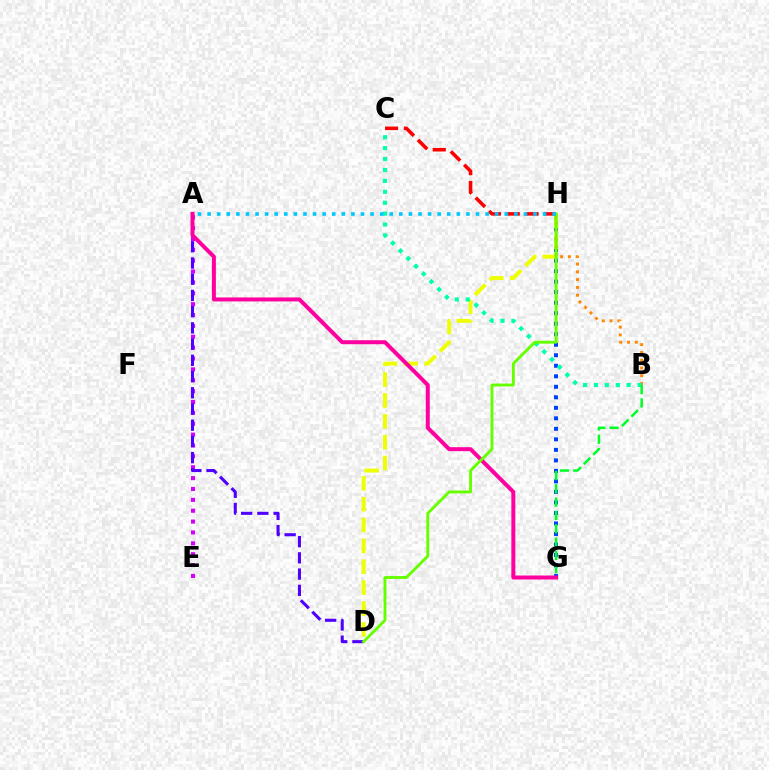{('G', 'H'): [{'color': '#003fff', 'line_style': 'dotted', 'thickness': 2.86}], ('A', 'E'): [{'color': '#d600ff', 'line_style': 'dotted', 'thickness': 2.95}], ('A', 'D'): [{'color': '#4f00ff', 'line_style': 'dashed', 'thickness': 2.2}], ('D', 'H'): [{'color': '#eeff00', 'line_style': 'dashed', 'thickness': 2.83}, {'color': '#66ff00', 'line_style': 'solid', 'thickness': 2.08}], ('C', 'H'): [{'color': '#ff0000', 'line_style': 'dashed', 'thickness': 2.56}], ('A', 'G'): [{'color': '#ff00a0', 'line_style': 'solid', 'thickness': 2.87}], ('B', 'H'): [{'color': '#ff8800', 'line_style': 'dotted', 'thickness': 2.11}], ('B', 'C'): [{'color': '#00ffaf', 'line_style': 'dotted', 'thickness': 2.96}], ('B', 'G'): [{'color': '#00ff27', 'line_style': 'dashed', 'thickness': 1.81}], ('A', 'H'): [{'color': '#00c7ff', 'line_style': 'dotted', 'thickness': 2.6}]}